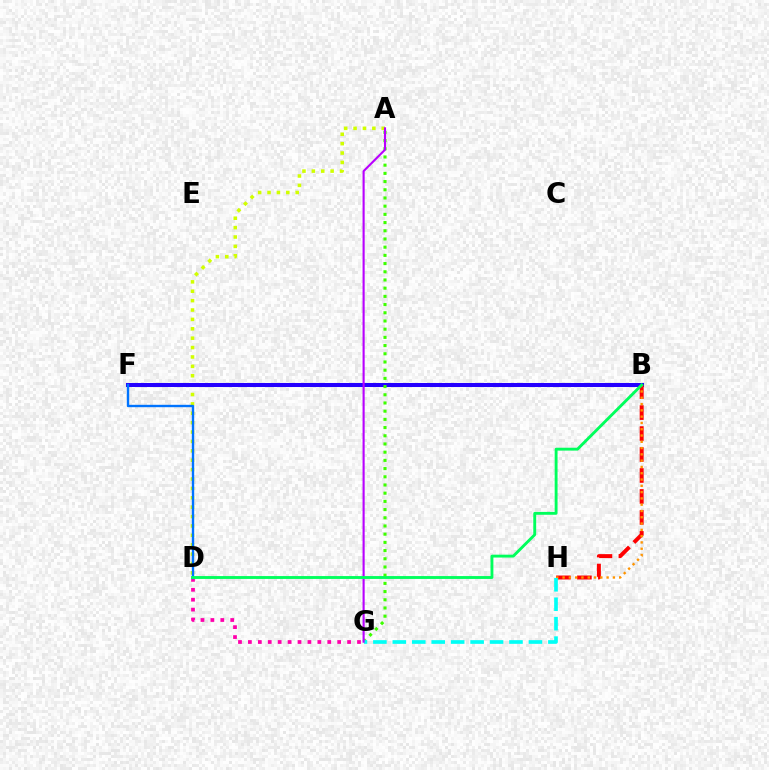{('A', 'D'): [{'color': '#d1ff00', 'line_style': 'dotted', 'thickness': 2.55}], ('B', 'F'): [{'color': '#2500ff', 'line_style': 'solid', 'thickness': 2.9}], ('D', 'G'): [{'color': '#ff00ac', 'line_style': 'dotted', 'thickness': 2.69}], ('B', 'H'): [{'color': '#ff0000', 'line_style': 'dashed', 'thickness': 2.85}, {'color': '#ff9400', 'line_style': 'dotted', 'thickness': 1.71}], ('D', 'F'): [{'color': '#0074ff', 'line_style': 'solid', 'thickness': 1.72}], ('A', 'G'): [{'color': '#3dff00', 'line_style': 'dotted', 'thickness': 2.23}, {'color': '#b900ff', 'line_style': 'solid', 'thickness': 1.52}], ('G', 'H'): [{'color': '#00fff6', 'line_style': 'dashed', 'thickness': 2.64}], ('B', 'D'): [{'color': '#00ff5c', 'line_style': 'solid', 'thickness': 2.07}]}